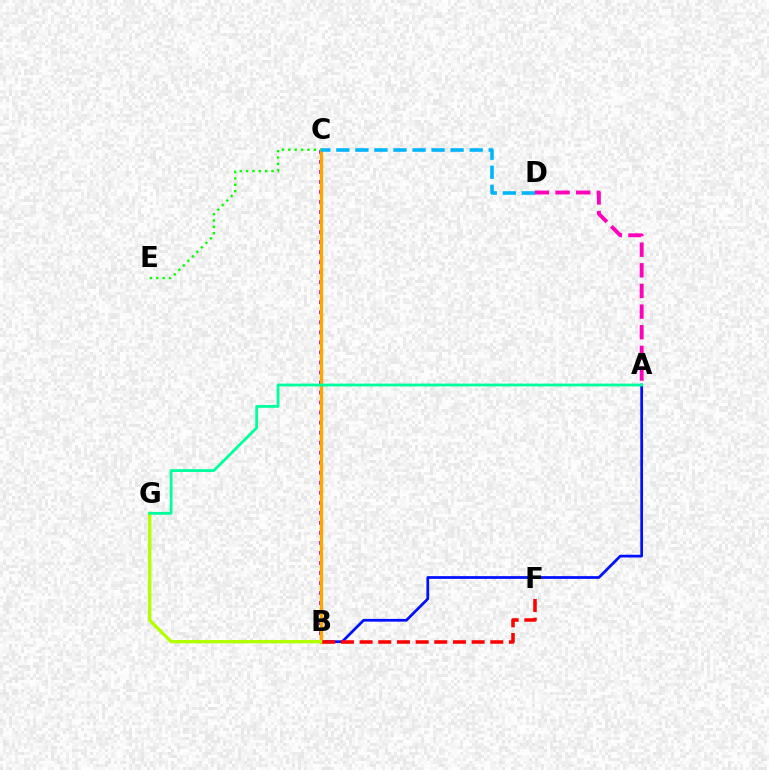{('A', 'B'): [{'color': '#0010ff', 'line_style': 'solid', 'thickness': 1.97}], ('B', 'C'): [{'color': '#9b00ff', 'line_style': 'dotted', 'thickness': 2.72}, {'color': '#ffa500', 'line_style': 'solid', 'thickness': 2.4}], ('A', 'D'): [{'color': '#ff00bd', 'line_style': 'dashed', 'thickness': 2.8}], ('C', 'E'): [{'color': '#08ff00', 'line_style': 'dotted', 'thickness': 1.73}], ('B', 'G'): [{'color': '#b3ff00', 'line_style': 'solid', 'thickness': 2.4}], ('A', 'G'): [{'color': '#00ff9d', 'line_style': 'solid', 'thickness': 2.02}], ('C', 'D'): [{'color': '#00b5ff', 'line_style': 'dashed', 'thickness': 2.59}], ('B', 'F'): [{'color': '#ff0000', 'line_style': 'dashed', 'thickness': 2.54}]}